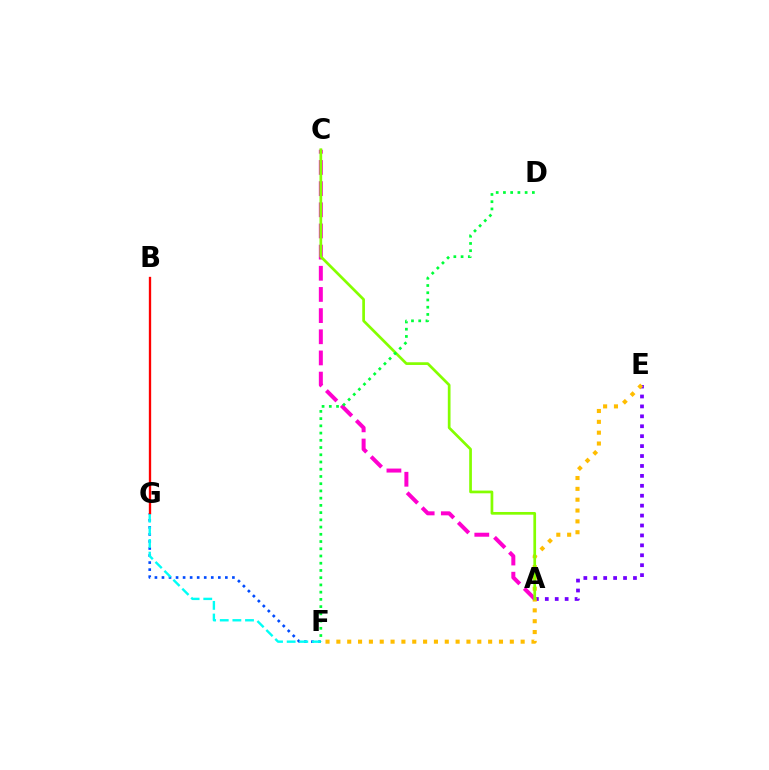{('A', 'E'): [{'color': '#7200ff', 'line_style': 'dotted', 'thickness': 2.7}], ('E', 'F'): [{'color': '#ffbd00', 'line_style': 'dotted', 'thickness': 2.95}], ('A', 'C'): [{'color': '#ff00cf', 'line_style': 'dashed', 'thickness': 2.87}, {'color': '#84ff00', 'line_style': 'solid', 'thickness': 1.95}], ('F', 'G'): [{'color': '#004bff', 'line_style': 'dotted', 'thickness': 1.91}, {'color': '#00fff6', 'line_style': 'dashed', 'thickness': 1.72}], ('B', 'G'): [{'color': '#ff0000', 'line_style': 'solid', 'thickness': 1.68}], ('D', 'F'): [{'color': '#00ff39', 'line_style': 'dotted', 'thickness': 1.96}]}